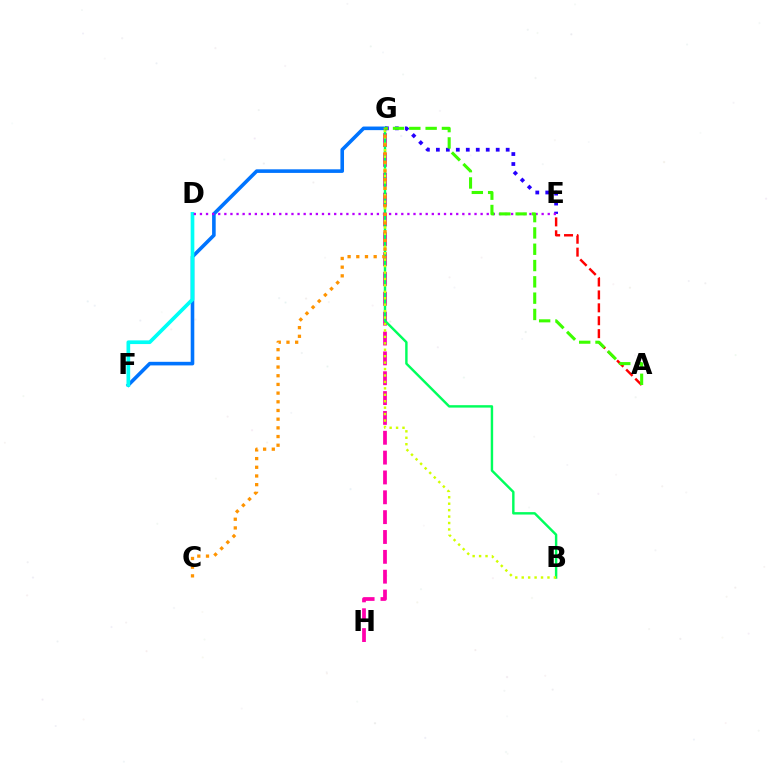{('G', 'H'): [{'color': '#ff00ac', 'line_style': 'dashed', 'thickness': 2.7}], ('F', 'G'): [{'color': '#0074ff', 'line_style': 'solid', 'thickness': 2.59}], ('A', 'E'): [{'color': '#ff0000', 'line_style': 'dashed', 'thickness': 1.75}], ('B', 'G'): [{'color': '#00ff5c', 'line_style': 'solid', 'thickness': 1.75}, {'color': '#d1ff00', 'line_style': 'dotted', 'thickness': 1.75}], ('D', 'F'): [{'color': '#00fff6', 'line_style': 'solid', 'thickness': 2.65}], ('E', 'G'): [{'color': '#2500ff', 'line_style': 'dotted', 'thickness': 2.71}], ('D', 'E'): [{'color': '#b900ff', 'line_style': 'dotted', 'thickness': 1.66}], ('A', 'G'): [{'color': '#3dff00', 'line_style': 'dashed', 'thickness': 2.21}], ('C', 'G'): [{'color': '#ff9400', 'line_style': 'dotted', 'thickness': 2.36}]}